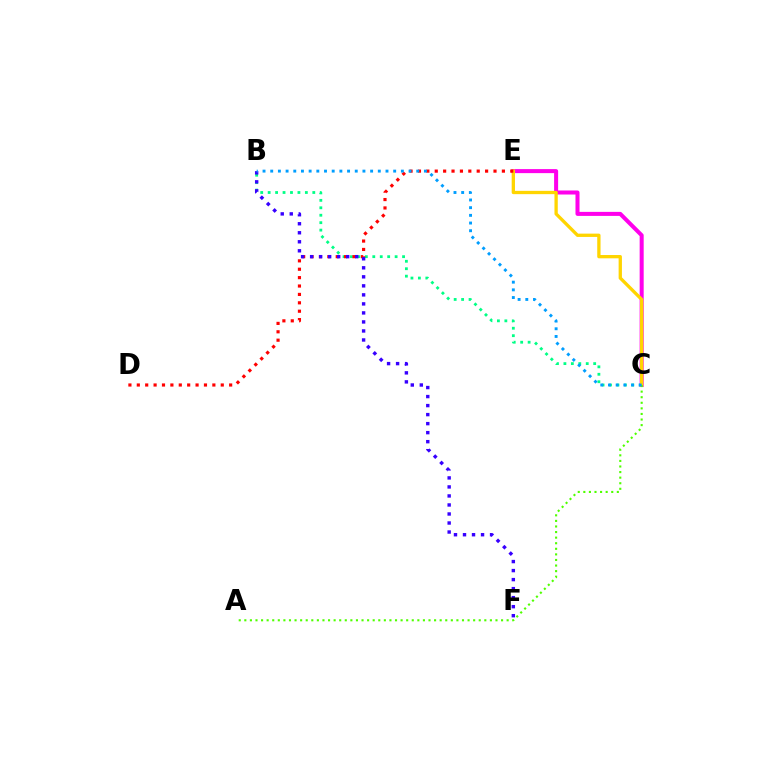{('B', 'C'): [{'color': '#00ff86', 'line_style': 'dotted', 'thickness': 2.02}, {'color': '#009eff', 'line_style': 'dotted', 'thickness': 2.09}], ('C', 'E'): [{'color': '#ff00ed', 'line_style': 'solid', 'thickness': 2.9}, {'color': '#ffd500', 'line_style': 'solid', 'thickness': 2.38}], ('A', 'C'): [{'color': '#4fff00', 'line_style': 'dotted', 'thickness': 1.52}], ('D', 'E'): [{'color': '#ff0000', 'line_style': 'dotted', 'thickness': 2.28}], ('B', 'F'): [{'color': '#3700ff', 'line_style': 'dotted', 'thickness': 2.45}]}